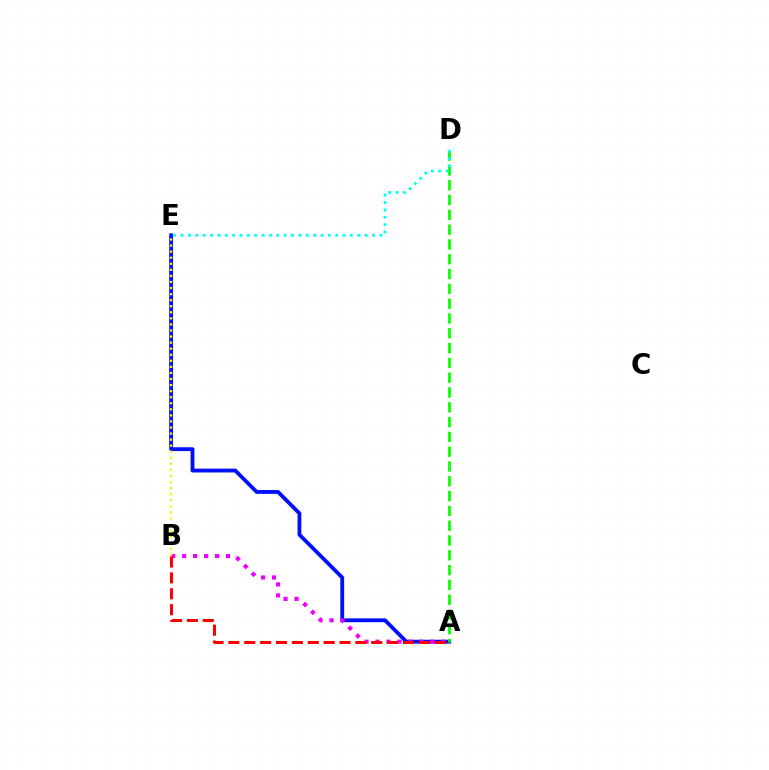{('A', 'E'): [{'color': '#0010ff', 'line_style': 'solid', 'thickness': 2.76}], ('A', 'B'): [{'color': '#ee00ff', 'line_style': 'dotted', 'thickness': 2.98}, {'color': '#ff0000', 'line_style': 'dashed', 'thickness': 2.16}], ('A', 'D'): [{'color': '#08ff00', 'line_style': 'dashed', 'thickness': 2.01}], ('B', 'E'): [{'color': '#fcf500', 'line_style': 'dotted', 'thickness': 1.65}], ('D', 'E'): [{'color': '#00fff6', 'line_style': 'dotted', 'thickness': 2.0}]}